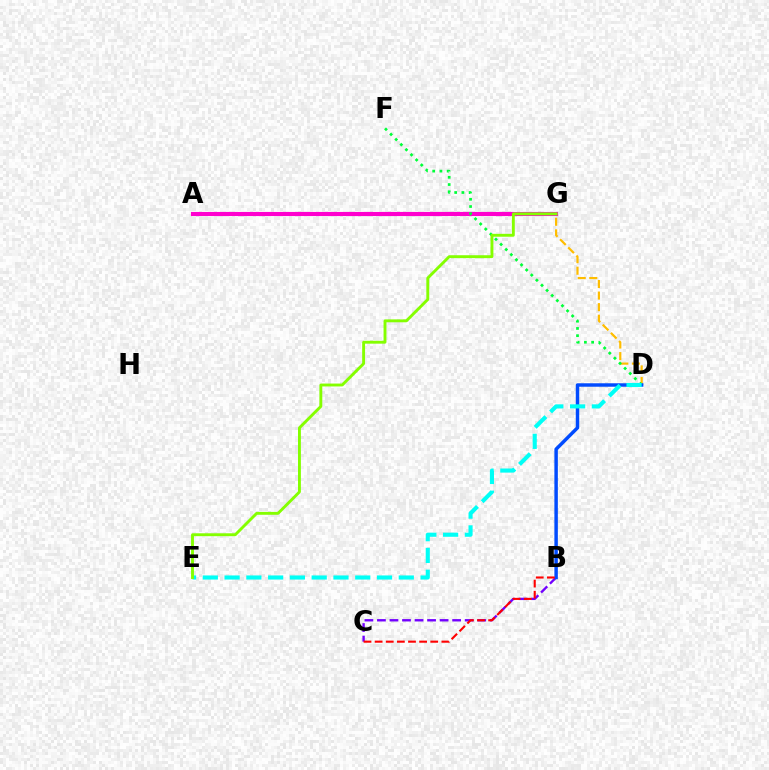{('A', 'D'): [{'color': '#ffbd00', 'line_style': 'dashed', 'thickness': 1.57}], ('A', 'G'): [{'color': '#ff00cf', 'line_style': 'solid', 'thickness': 2.96}], ('D', 'F'): [{'color': '#00ff39', 'line_style': 'dotted', 'thickness': 1.96}], ('B', 'C'): [{'color': '#7200ff', 'line_style': 'dashed', 'thickness': 1.7}, {'color': '#ff0000', 'line_style': 'dashed', 'thickness': 1.51}], ('B', 'D'): [{'color': '#004bff', 'line_style': 'solid', 'thickness': 2.49}], ('D', 'E'): [{'color': '#00fff6', 'line_style': 'dashed', 'thickness': 2.96}], ('E', 'G'): [{'color': '#84ff00', 'line_style': 'solid', 'thickness': 2.08}]}